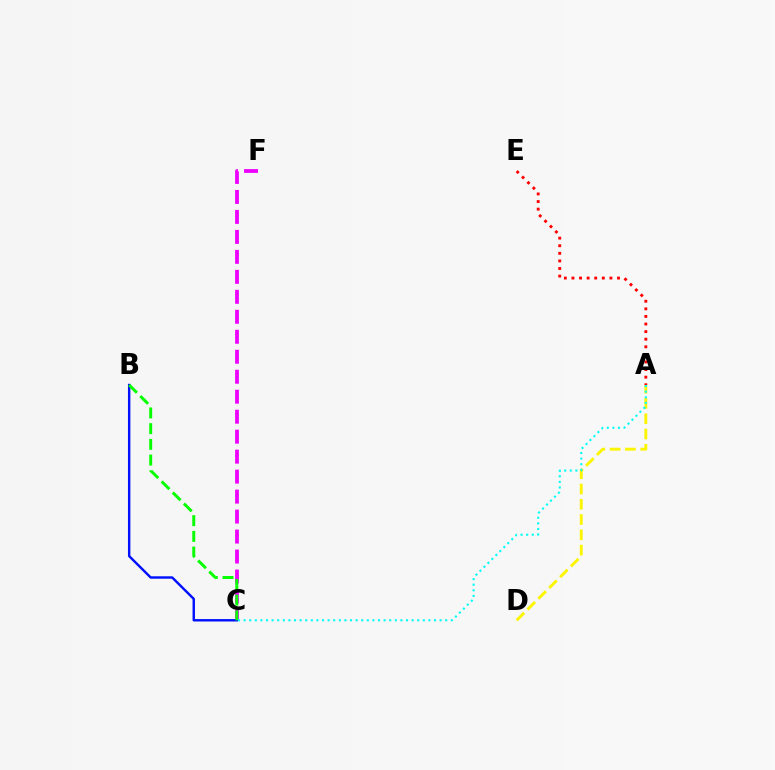{('C', 'F'): [{'color': '#ee00ff', 'line_style': 'dashed', 'thickness': 2.71}], ('A', 'D'): [{'color': '#fcf500', 'line_style': 'dashed', 'thickness': 2.08}], ('B', 'C'): [{'color': '#0010ff', 'line_style': 'solid', 'thickness': 1.74}, {'color': '#08ff00', 'line_style': 'dashed', 'thickness': 2.13}], ('A', 'C'): [{'color': '#00fff6', 'line_style': 'dotted', 'thickness': 1.52}], ('A', 'E'): [{'color': '#ff0000', 'line_style': 'dotted', 'thickness': 2.06}]}